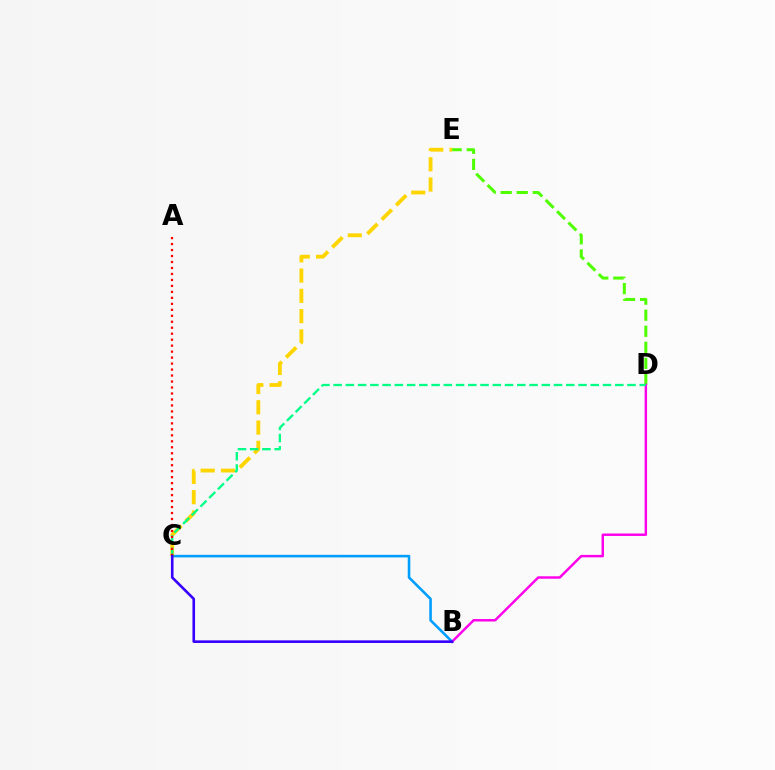{('D', 'E'): [{'color': '#4fff00', 'line_style': 'dashed', 'thickness': 2.18}], ('B', 'C'): [{'color': '#009eff', 'line_style': 'solid', 'thickness': 1.86}, {'color': '#3700ff', 'line_style': 'solid', 'thickness': 1.89}], ('B', 'D'): [{'color': '#ff00ed', 'line_style': 'solid', 'thickness': 1.77}], ('C', 'E'): [{'color': '#ffd500', 'line_style': 'dashed', 'thickness': 2.75}], ('C', 'D'): [{'color': '#00ff86', 'line_style': 'dashed', 'thickness': 1.66}], ('A', 'C'): [{'color': '#ff0000', 'line_style': 'dotted', 'thickness': 1.62}]}